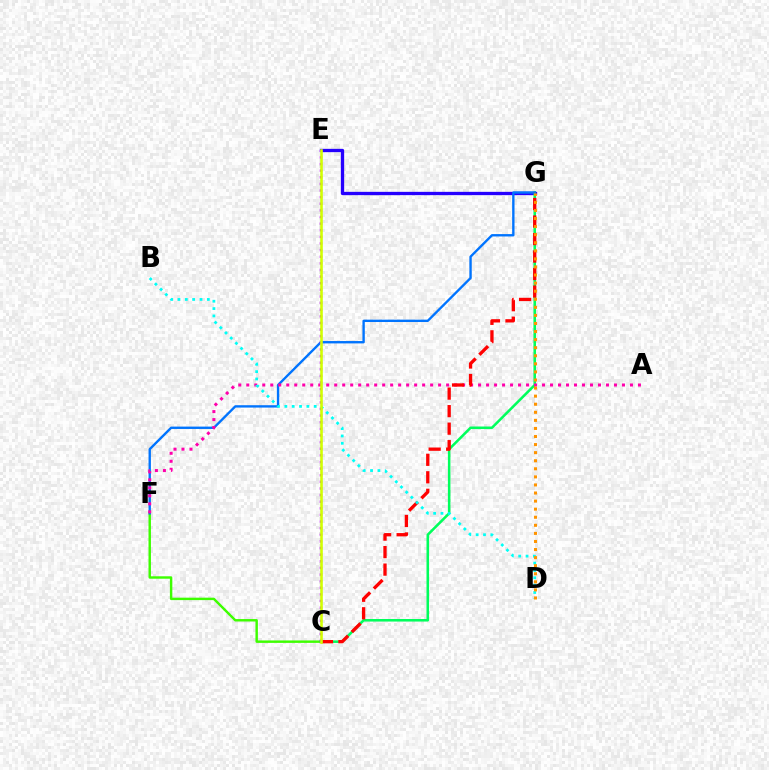{('E', 'G'): [{'color': '#2500ff', 'line_style': 'solid', 'thickness': 2.39}], ('C', 'G'): [{'color': '#00ff5c', 'line_style': 'solid', 'thickness': 1.84}, {'color': '#ff0000', 'line_style': 'dashed', 'thickness': 2.38}], ('C', 'F'): [{'color': '#3dff00', 'line_style': 'solid', 'thickness': 1.75}], ('F', 'G'): [{'color': '#0074ff', 'line_style': 'solid', 'thickness': 1.7}], ('A', 'F'): [{'color': '#ff00ac', 'line_style': 'dotted', 'thickness': 2.17}], ('B', 'D'): [{'color': '#00fff6', 'line_style': 'dotted', 'thickness': 2.0}], ('D', 'G'): [{'color': '#ff9400', 'line_style': 'dotted', 'thickness': 2.19}], ('C', 'E'): [{'color': '#b900ff', 'line_style': 'dotted', 'thickness': 1.8}, {'color': '#d1ff00', 'line_style': 'solid', 'thickness': 1.87}]}